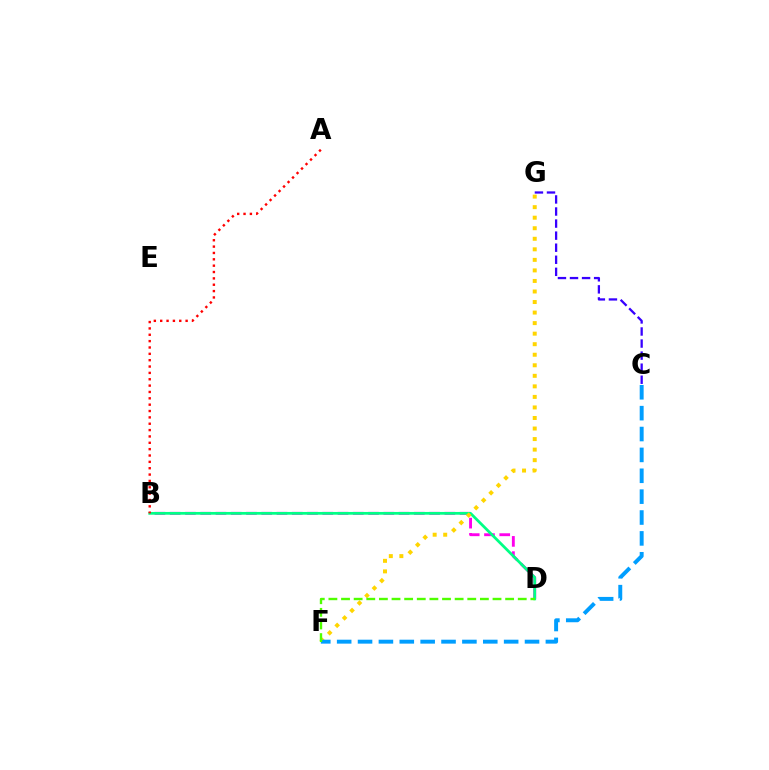{('B', 'D'): [{'color': '#ff00ed', 'line_style': 'dashed', 'thickness': 2.07}, {'color': '#00ff86', 'line_style': 'solid', 'thickness': 1.98}], ('F', 'G'): [{'color': '#ffd500', 'line_style': 'dotted', 'thickness': 2.86}], ('C', 'F'): [{'color': '#009eff', 'line_style': 'dashed', 'thickness': 2.84}], ('C', 'G'): [{'color': '#3700ff', 'line_style': 'dashed', 'thickness': 1.64}], ('D', 'F'): [{'color': '#4fff00', 'line_style': 'dashed', 'thickness': 1.71}], ('A', 'B'): [{'color': '#ff0000', 'line_style': 'dotted', 'thickness': 1.73}]}